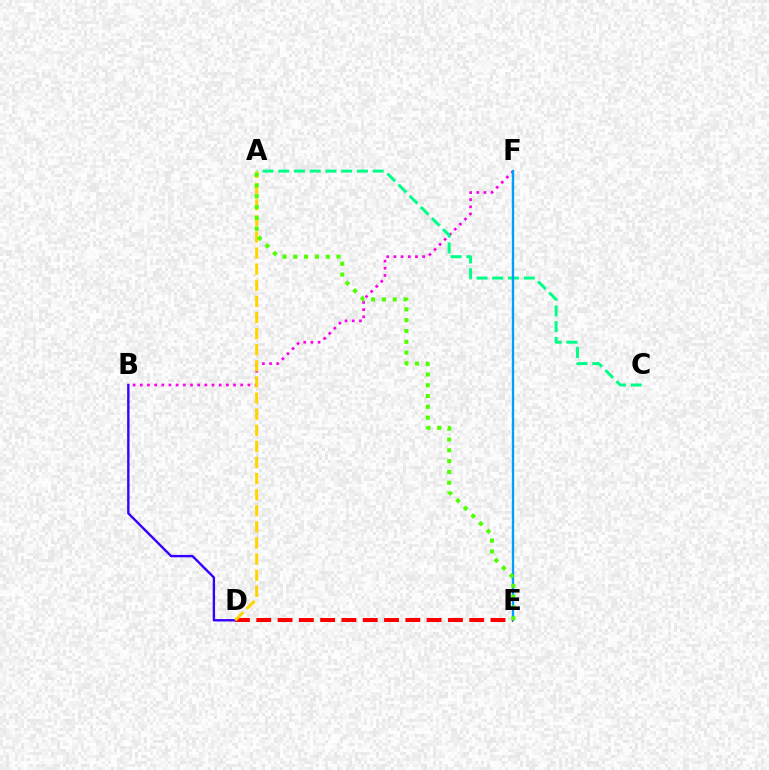{('D', 'E'): [{'color': '#ff0000', 'line_style': 'dashed', 'thickness': 2.89}], ('B', 'F'): [{'color': '#ff00ed', 'line_style': 'dotted', 'thickness': 1.95}], ('B', 'D'): [{'color': '#3700ff', 'line_style': 'solid', 'thickness': 1.72}], ('A', 'C'): [{'color': '#00ff86', 'line_style': 'dashed', 'thickness': 2.14}], ('E', 'F'): [{'color': '#009eff', 'line_style': 'solid', 'thickness': 1.69}], ('A', 'D'): [{'color': '#ffd500', 'line_style': 'dashed', 'thickness': 2.19}], ('A', 'E'): [{'color': '#4fff00', 'line_style': 'dotted', 'thickness': 2.94}]}